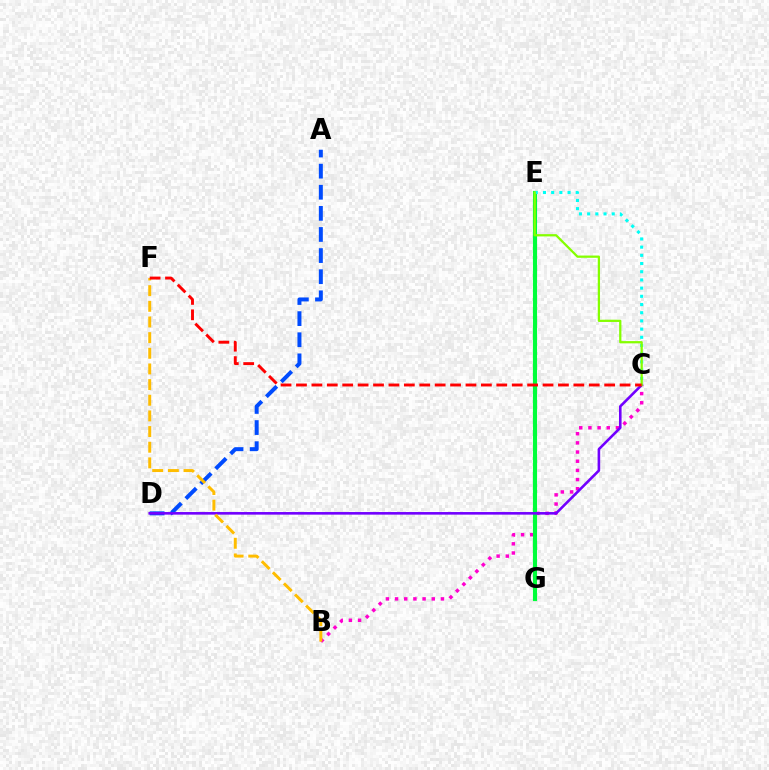{('B', 'C'): [{'color': '#ff00cf', 'line_style': 'dotted', 'thickness': 2.49}], ('E', 'G'): [{'color': '#00ff39', 'line_style': 'solid', 'thickness': 2.97}], ('C', 'E'): [{'color': '#00fff6', 'line_style': 'dotted', 'thickness': 2.23}, {'color': '#84ff00', 'line_style': 'solid', 'thickness': 1.63}], ('A', 'D'): [{'color': '#004bff', 'line_style': 'dashed', 'thickness': 2.87}], ('C', 'D'): [{'color': '#7200ff', 'line_style': 'solid', 'thickness': 1.87}], ('B', 'F'): [{'color': '#ffbd00', 'line_style': 'dashed', 'thickness': 2.13}], ('C', 'F'): [{'color': '#ff0000', 'line_style': 'dashed', 'thickness': 2.09}]}